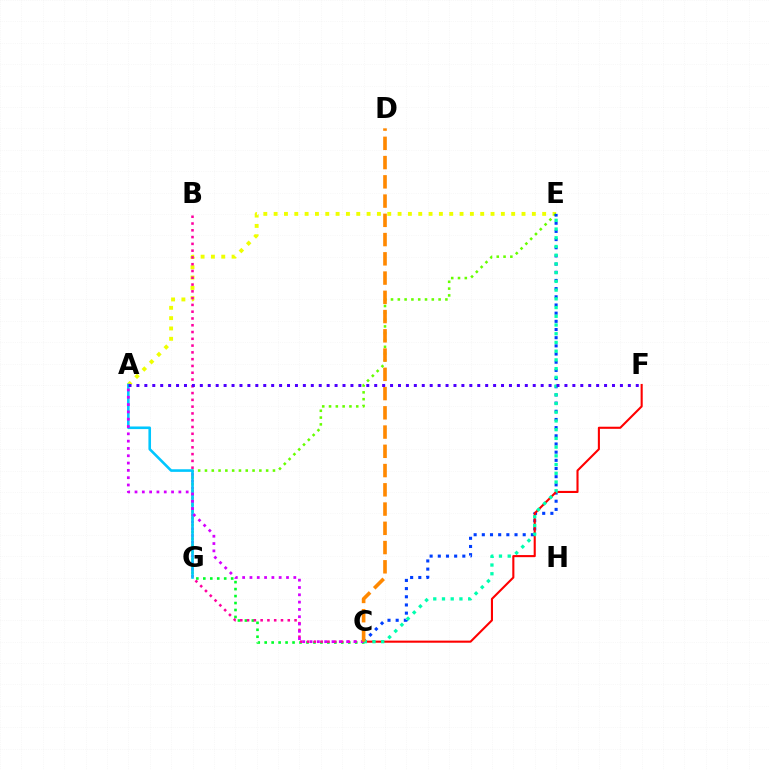{('A', 'E'): [{'color': '#eeff00', 'line_style': 'dotted', 'thickness': 2.81}], ('C', 'G'): [{'color': '#00ff27', 'line_style': 'dotted', 'thickness': 1.89}], ('B', 'C'): [{'color': '#ff00a0', 'line_style': 'dotted', 'thickness': 1.84}], ('E', 'G'): [{'color': '#66ff00', 'line_style': 'dotted', 'thickness': 1.85}], ('C', 'E'): [{'color': '#003fff', 'line_style': 'dotted', 'thickness': 2.22}, {'color': '#00ffaf', 'line_style': 'dotted', 'thickness': 2.37}], ('A', 'G'): [{'color': '#00c7ff', 'line_style': 'solid', 'thickness': 1.88}], ('C', 'F'): [{'color': '#ff0000', 'line_style': 'solid', 'thickness': 1.51}], ('A', 'C'): [{'color': '#d600ff', 'line_style': 'dotted', 'thickness': 1.99}], ('C', 'D'): [{'color': '#ff8800', 'line_style': 'dashed', 'thickness': 2.61}], ('A', 'F'): [{'color': '#4f00ff', 'line_style': 'dotted', 'thickness': 2.15}]}